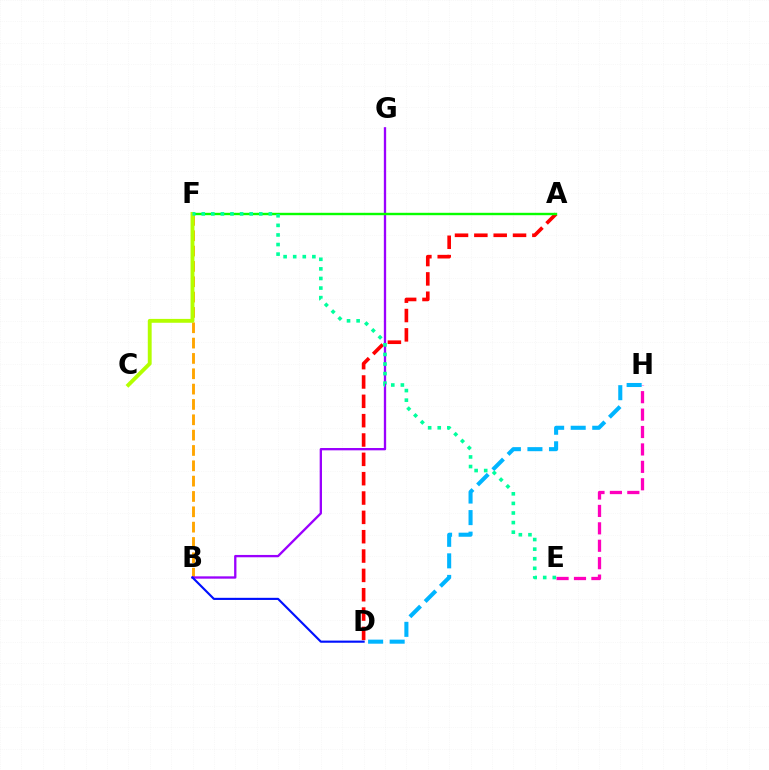{('A', 'D'): [{'color': '#ff0000', 'line_style': 'dashed', 'thickness': 2.63}], ('B', 'F'): [{'color': '#ffa500', 'line_style': 'dashed', 'thickness': 2.08}], ('B', 'G'): [{'color': '#9b00ff', 'line_style': 'solid', 'thickness': 1.67}], ('E', 'H'): [{'color': '#ff00bd', 'line_style': 'dashed', 'thickness': 2.37}], ('A', 'F'): [{'color': '#08ff00', 'line_style': 'solid', 'thickness': 1.73}], ('C', 'F'): [{'color': '#b3ff00', 'line_style': 'solid', 'thickness': 2.79}], ('D', 'H'): [{'color': '#00b5ff', 'line_style': 'dashed', 'thickness': 2.93}], ('B', 'D'): [{'color': '#0010ff', 'line_style': 'solid', 'thickness': 1.54}], ('E', 'F'): [{'color': '#00ff9d', 'line_style': 'dotted', 'thickness': 2.61}]}